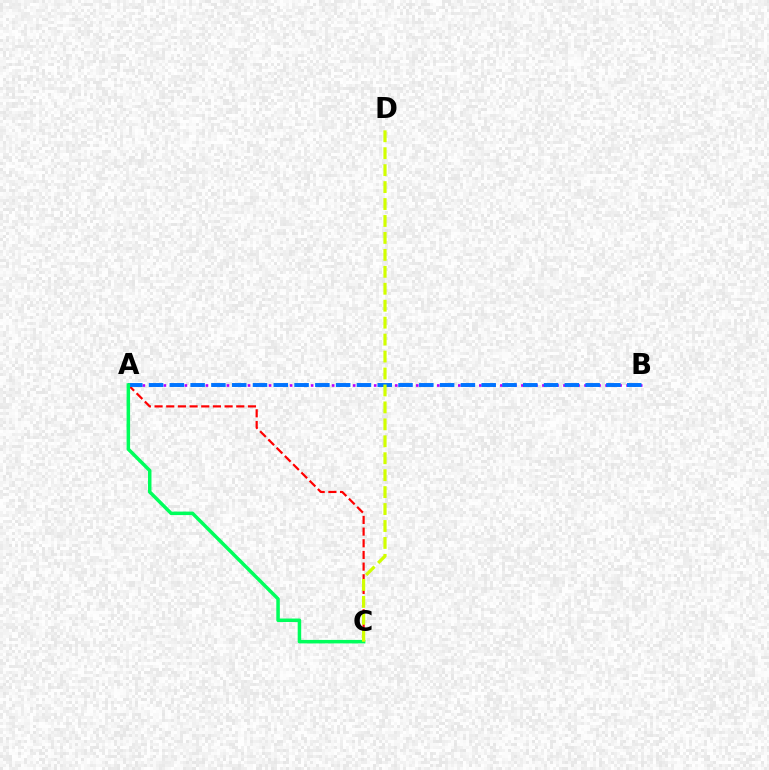{('A', 'C'): [{'color': '#ff0000', 'line_style': 'dashed', 'thickness': 1.59}, {'color': '#00ff5c', 'line_style': 'solid', 'thickness': 2.52}], ('A', 'B'): [{'color': '#b900ff', 'line_style': 'dotted', 'thickness': 1.9}, {'color': '#0074ff', 'line_style': 'dashed', 'thickness': 2.82}], ('C', 'D'): [{'color': '#d1ff00', 'line_style': 'dashed', 'thickness': 2.3}]}